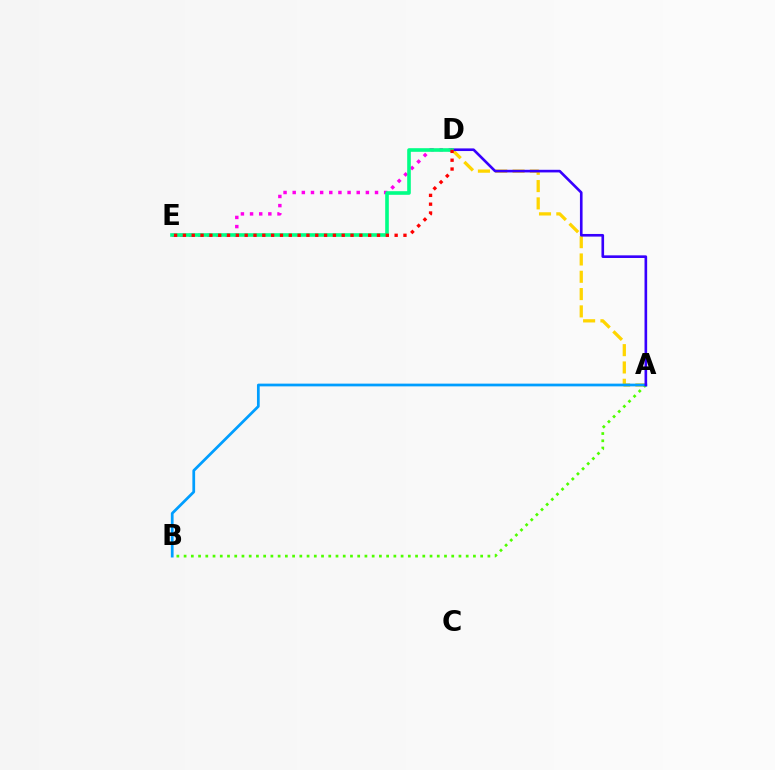{('A', 'D'): [{'color': '#ffd500', 'line_style': 'dashed', 'thickness': 2.35}, {'color': '#3700ff', 'line_style': 'solid', 'thickness': 1.89}], ('A', 'B'): [{'color': '#4fff00', 'line_style': 'dotted', 'thickness': 1.97}, {'color': '#009eff', 'line_style': 'solid', 'thickness': 1.97}], ('D', 'E'): [{'color': '#ff00ed', 'line_style': 'dotted', 'thickness': 2.49}, {'color': '#00ff86', 'line_style': 'solid', 'thickness': 2.6}, {'color': '#ff0000', 'line_style': 'dotted', 'thickness': 2.4}]}